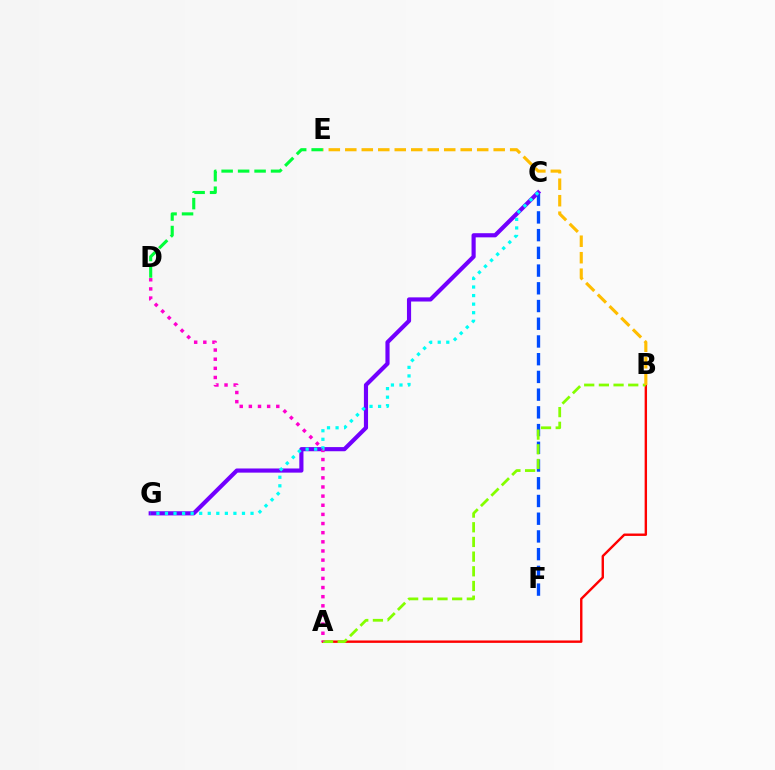{('A', 'B'): [{'color': '#ff0000', 'line_style': 'solid', 'thickness': 1.73}, {'color': '#84ff00', 'line_style': 'dashed', 'thickness': 1.99}], ('C', 'F'): [{'color': '#004bff', 'line_style': 'dashed', 'thickness': 2.41}], ('C', 'G'): [{'color': '#7200ff', 'line_style': 'solid', 'thickness': 2.99}, {'color': '#00fff6', 'line_style': 'dotted', 'thickness': 2.32}], ('D', 'E'): [{'color': '#00ff39', 'line_style': 'dashed', 'thickness': 2.24}], ('B', 'E'): [{'color': '#ffbd00', 'line_style': 'dashed', 'thickness': 2.24}], ('A', 'D'): [{'color': '#ff00cf', 'line_style': 'dotted', 'thickness': 2.48}]}